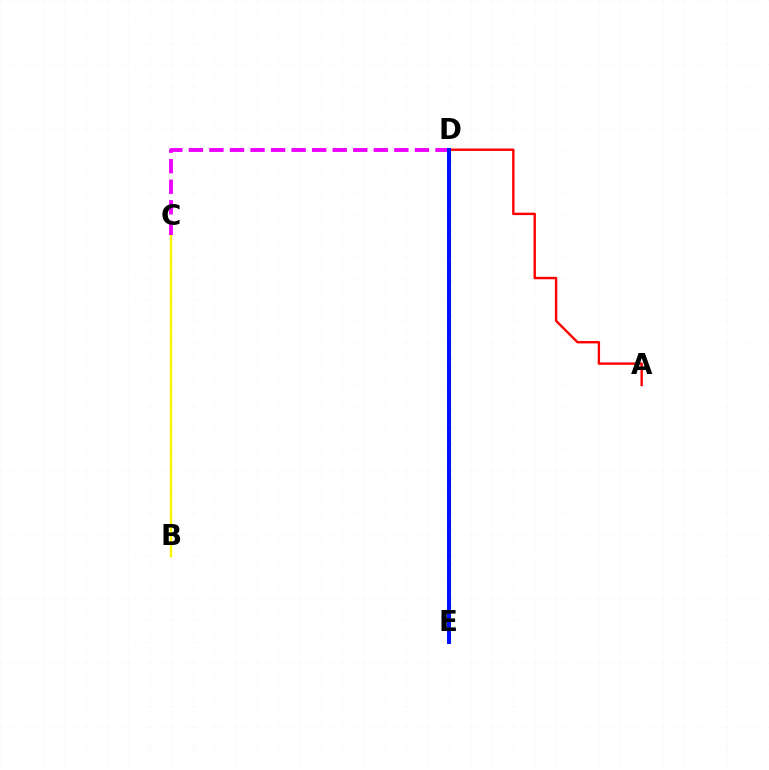{('B', 'C'): [{'color': '#fcf500', 'line_style': 'solid', 'thickness': 1.7}], ('C', 'D'): [{'color': '#ee00ff', 'line_style': 'dashed', 'thickness': 2.79}], ('A', 'D'): [{'color': '#ff0000', 'line_style': 'solid', 'thickness': 1.72}], ('D', 'E'): [{'color': '#08ff00', 'line_style': 'dotted', 'thickness': 2.33}, {'color': '#00fff6', 'line_style': 'solid', 'thickness': 2.77}, {'color': '#0010ff', 'line_style': 'solid', 'thickness': 2.84}]}